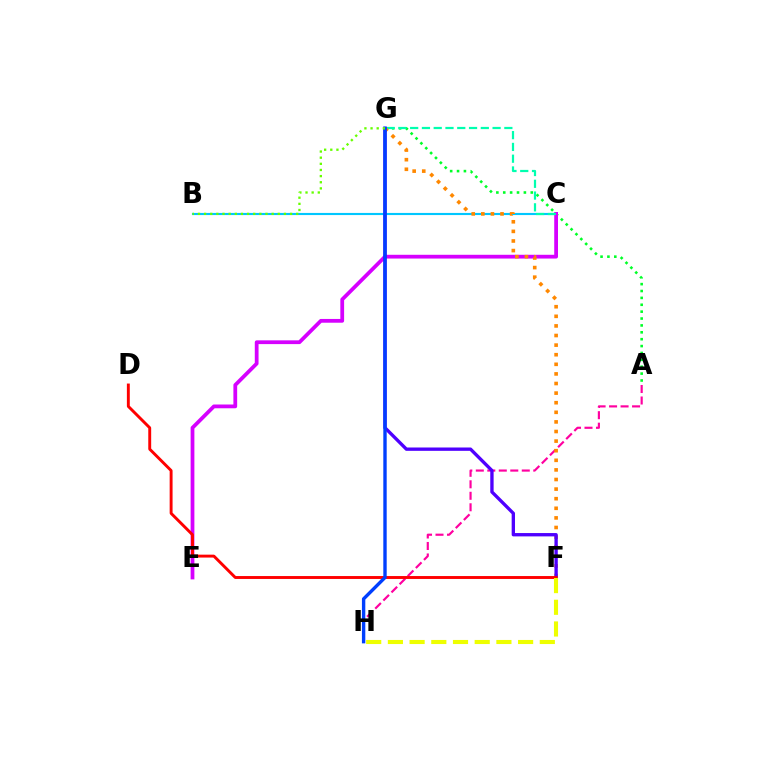{('A', 'G'): [{'color': '#00ff27', 'line_style': 'dotted', 'thickness': 1.87}], ('B', 'C'): [{'color': '#00c7ff', 'line_style': 'solid', 'thickness': 1.54}], ('C', 'E'): [{'color': '#d600ff', 'line_style': 'solid', 'thickness': 2.71}], ('A', 'H'): [{'color': '#ff00a0', 'line_style': 'dashed', 'thickness': 1.56}], ('C', 'G'): [{'color': '#00ffaf', 'line_style': 'dashed', 'thickness': 1.6}], ('F', 'G'): [{'color': '#ff8800', 'line_style': 'dotted', 'thickness': 2.61}, {'color': '#4f00ff', 'line_style': 'solid', 'thickness': 2.4}], ('D', 'F'): [{'color': '#ff0000', 'line_style': 'solid', 'thickness': 2.09}], ('G', 'H'): [{'color': '#003fff', 'line_style': 'solid', 'thickness': 2.44}], ('F', 'H'): [{'color': '#eeff00', 'line_style': 'dashed', 'thickness': 2.95}], ('B', 'G'): [{'color': '#66ff00', 'line_style': 'dotted', 'thickness': 1.67}]}